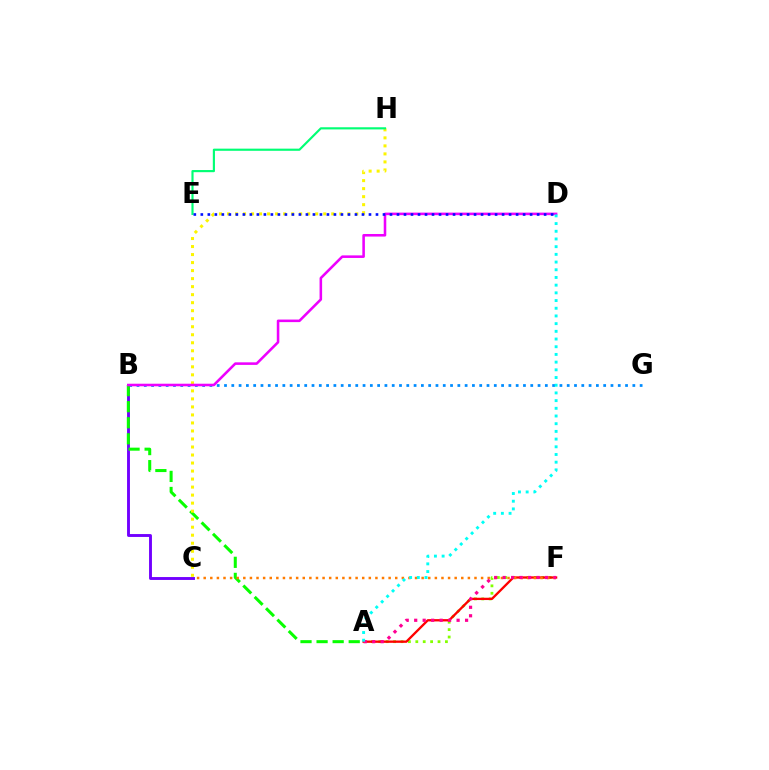{('B', 'G'): [{'color': '#008cff', 'line_style': 'dotted', 'thickness': 1.98}], ('B', 'C'): [{'color': '#7200ff', 'line_style': 'solid', 'thickness': 2.08}], ('A', 'F'): [{'color': '#84ff00', 'line_style': 'dotted', 'thickness': 2.01}, {'color': '#ff0000', 'line_style': 'solid', 'thickness': 1.66}, {'color': '#ff0094', 'line_style': 'dotted', 'thickness': 2.3}], ('A', 'B'): [{'color': '#08ff00', 'line_style': 'dashed', 'thickness': 2.18}], ('C', 'H'): [{'color': '#fcf500', 'line_style': 'dotted', 'thickness': 2.18}], ('E', 'H'): [{'color': '#00ff74', 'line_style': 'solid', 'thickness': 1.55}], ('B', 'D'): [{'color': '#ee00ff', 'line_style': 'solid', 'thickness': 1.85}], ('C', 'F'): [{'color': '#ff7c00', 'line_style': 'dotted', 'thickness': 1.79}], ('D', 'E'): [{'color': '#0010ff', 'line_style': 'dotted', 'thickness': 1.9}], ('A', 'D'): [{'color': '#00fff6', 'line_style': 'dotted', 'thickness': 2.09}]}